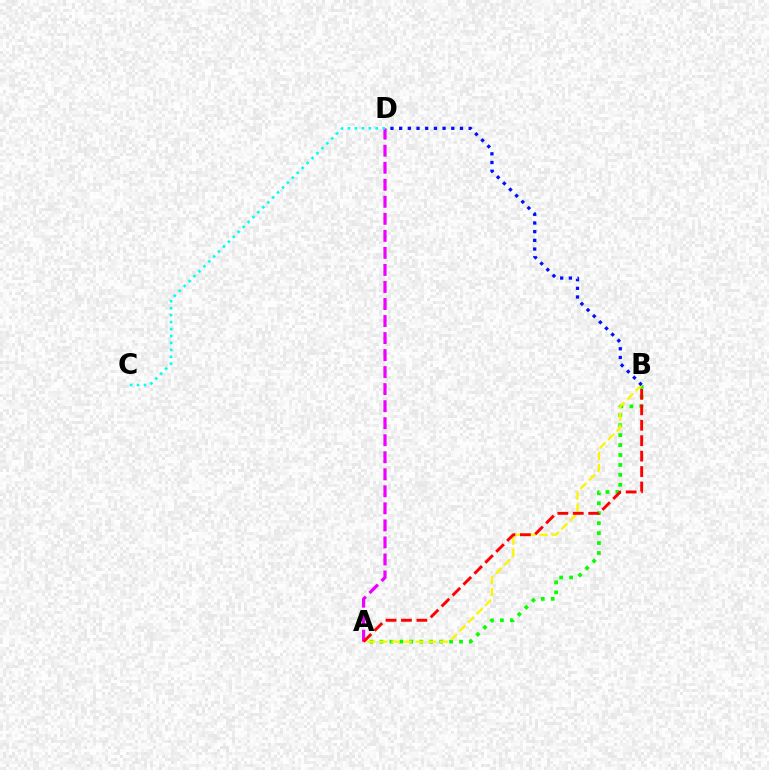{('A', 'D'): [{'color': '#ee00ff', 'line_style': 'dashed', 'thickness': 2.31}], ('A', 'B'): [{'color': '#08ff00', 'line_style': 'dotted', 'thickness': 2.7}, {'color': '#fcf500', 'line_style': 'dashed', 'thickness': 1.64}, {'color': '#ff0000', 'line_style': 'dashed', 'thickness': 2.1}], ('B', 'D'): [{'color': '#0010ff', 'line_style': 'dotted', 'thickness': 2.36}], ('C', 'D'): [{'color': '#00fff6', 'line_style': 'dotted', 'thickness': 1.89}]}